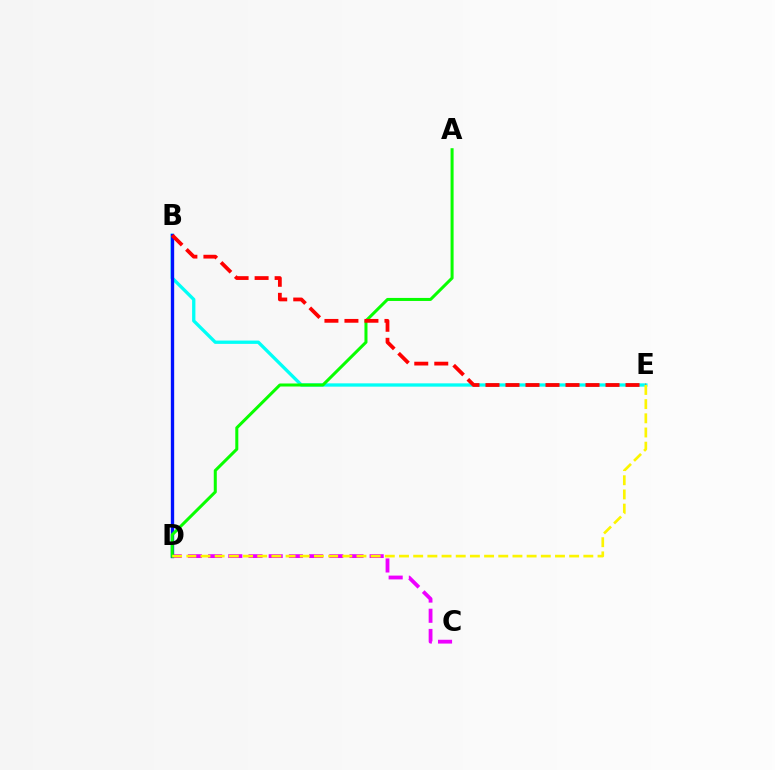{('C', 'D'): [{'color': '#ee00ff', 'line_style': 'dashed', 'thickness': 2.74}], ('B', 'E'): [{'color': '#00fff6', 'line_style': 'solid', 'thickness': 2.38}, {'color': '#ff0000', 'line_style': 'dashed', 'thickness': 2.72}], ('B', 'D'): [{'color': '#0010ff', 'line_style': 'solid', 'thickness': 2.41}], ('A', 'D'): [{'color': '#08ff00', 'line_style': 'solid', 'thickness': 2.18}], ('D', 'E'): [{'color': '#fcf500', 'line_style': 'dashed', 'thickness': 1.93}]}